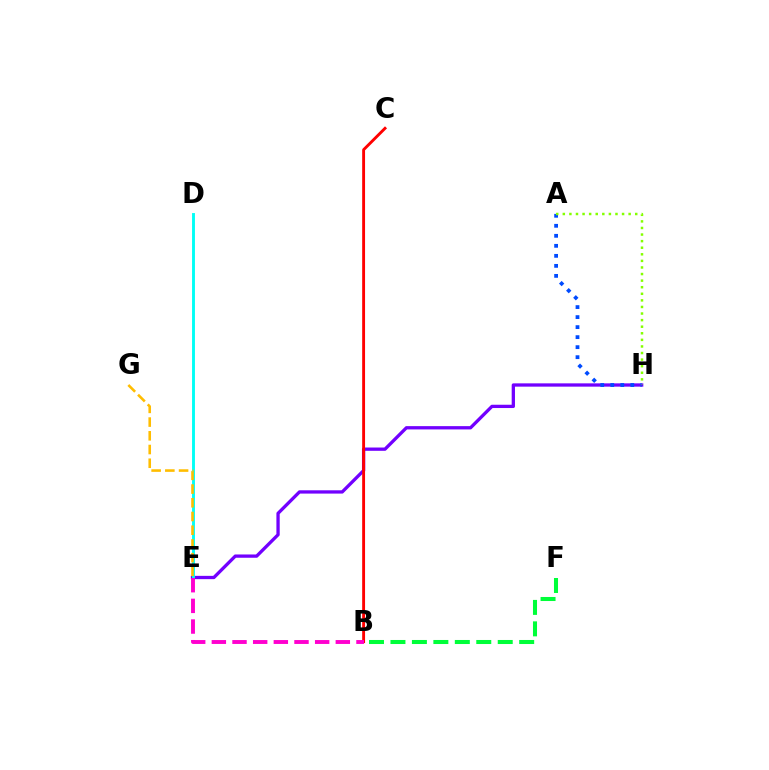{('E', 'H'): [{'color': '#7200ff', 'line_style': 'solid', 'thickness': 2.37}], ('B', 'C'): [{'color': '#ff0000', 'line_style': 'solid', 'thickness': 2.07}], ('B', 'F'): [{'color': '#00ff39', 'line_style': 'dashed', 'thickness': 2.91}], ('D', 'E'): [{'color': '#00fff6', 'line_style': 'solid', 'thickness': 2.08}], ('A', 'H'): [{'color': '#004bff', 'line_style': 'dotted', 'thickness': 2.72}, {'color': '#84ff00', 'line_style': 'dotted', 'thickness': 1.79}], ('B', 'E'): [{'color': '#ff00cf', 'line_style': 'dashed', 'thickness': 2.81}], ('E', 'G'): [{'color': '#ffbd00', 'line_style': 'dashed', 'thickness': 1.86}]}